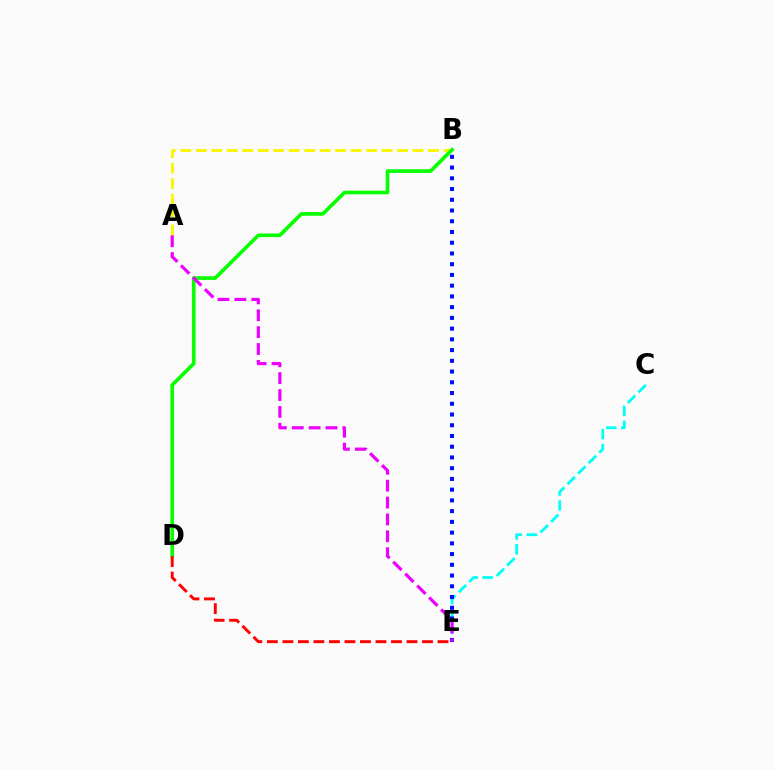{('C', 'E'): [{'color': '#00fff6', 'line_style': 'dashed', 'thickness': 2.02}], ('A', 'B'): [{'color': '#fcf500', 'line_style': 'dashed', 'thickness': 2.1}], ('B', 'D'): [{'color': '#08ff00', 'line_style': 'solid', 'thickness': 2.62}], ('B', 'E'): [{'color': '#0010ff', 'line_style': 'dotted', 'thickness': 2.92}], ('A', 'E'): [{'color': '#ee00ff', 'line_style': 'dashed', 'thickness': 2.29}], ('D', 'E'): [{'color': '#ff0000', 'line_style': 'dashed', 'thickness': 2.11}]}